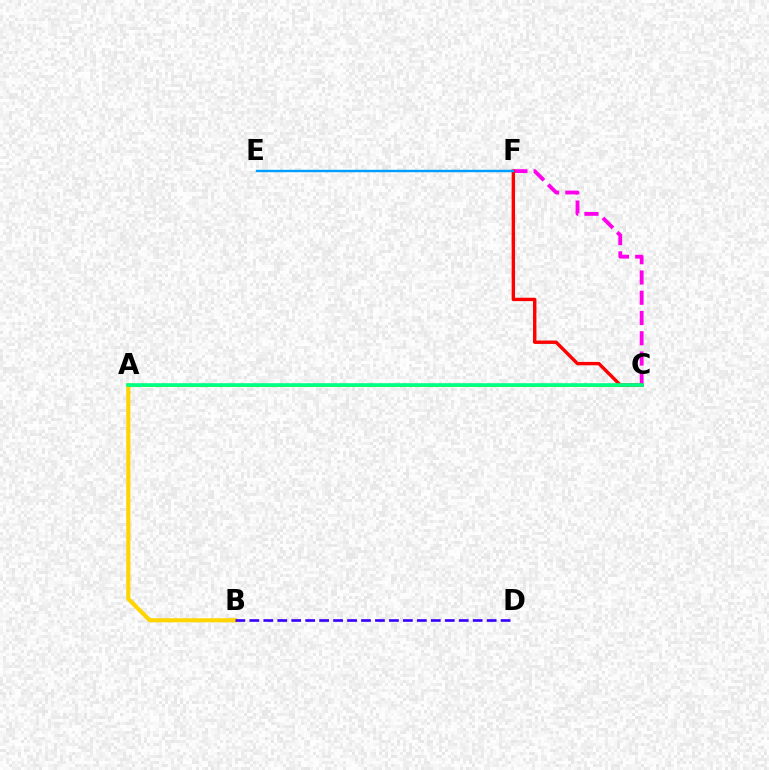{('A', 'C'): [{'color': '#4fff00', 'line_style': 'solid', 'thickness': 2.02}, {'color': '#00ff86', 'line_style': 'solid', 'thickness': 2.62}], ('C', 'F'): [{'color': '#ff00ed', 'line_style': 'dashed', 'thickness': 2.75}, {'color': '#ff0000', 'line_style': 'solid', 'thickness': 2.45}], ('E', 'F'): [{'color': '#009eff', 'line_style': 'solid', 'thickness': 1.74}], ('A', 'B'): [{'color': '#ffd500', 'line_style': 'solid', 'thickness': 2.97}], ('B', 'D'): [{'color': '#3700ff', 'line_style': 'dashed', 'thickness': 1.9}]}